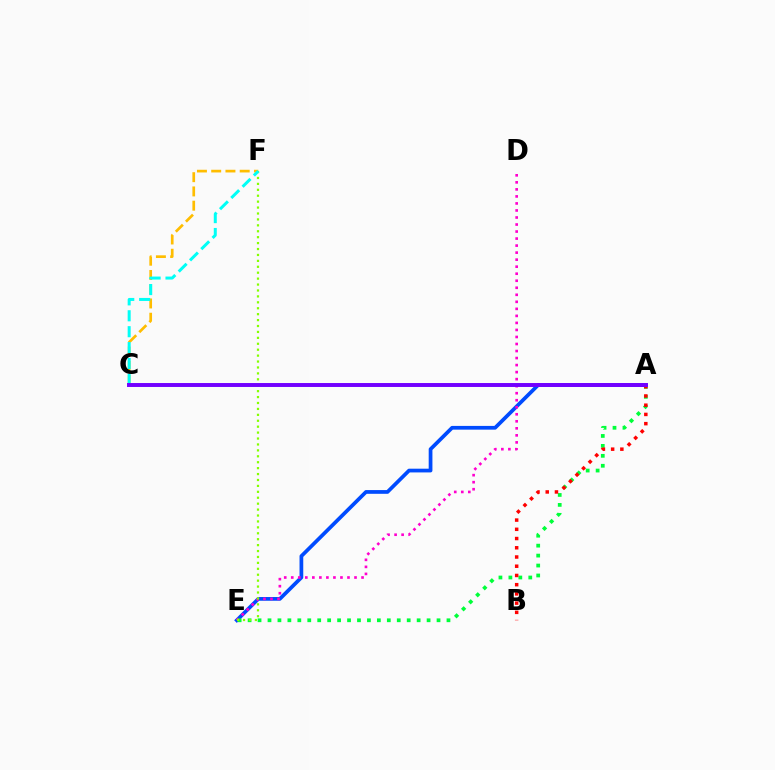{('A', 'E'): [{'color': '#004bff', 'line_style': 'solid', 'thickness': 2.69}, {'color': '#00ff39', 'line_style': 'dotted', 'thickness': 2.7}], ('C', 'F'): [{'color': '#ffbd00', 'line_style': 'dashed', 'thickness': 1.94}, {'color': '#00fff6', 'line_style': 'dashed', 'thickness': 2.16}], ('D', 'E'): [{'color': '#ff00cf', 'line_style': 'dotted', 'thickness': 1.91}], ('E', 'F'): [{'color': '#84ff00', 'line_style': 'dotted', 'thickness': 1.61}], ('A', 'B'): [{'color': '#ff0000', 'line_style': 'dotted', 'thickness': 2.51}], ('A', 'C'): [{'color': '#7200ff', 'line_style': 'solid', 'thickness': 2.84}]}